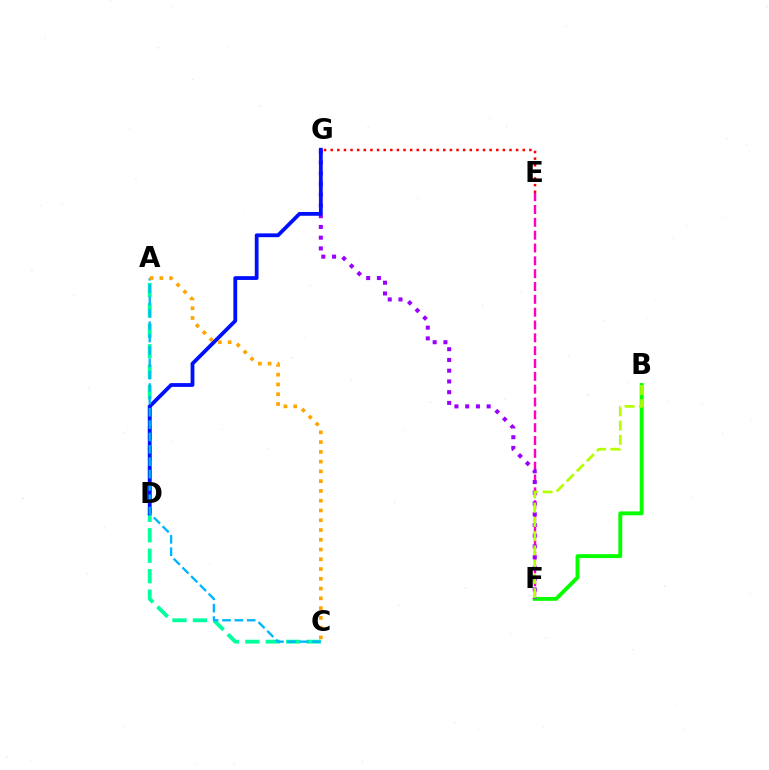{('E', 'F'): [{'color': '#ff00bd', 'line_style': 'dashed', 'thickness': 1.74}], ('A', 'C'): [{'color': '#00ff9d', 'line_style': 'dashed', 'thickness': 2.78}, {'color': '#00b5ff', 'line_style': 'dashed', 'thickness': 1.68}, {'color': '#ffa500', 'line_style': 'dotted', 'thickness': 2.65}], ('B', 'F'): [{'color': '#08ff00', 'line_style': 'solid', 'thickness': 2.8}, {'color': '#b3ff00', 'line_style': 'dashed', 'thickness': 1.94}], ('F', 'G'): [{'color': '#9b00ff', 'line_style': 'dotted', 'thickness': 2.92}], ('E', 'G'): [{'color': '#ff0000', 'line_style': 'dotted', 'thickness': 1.8}], ('D', 'G'): [{'color': '#0010ff', 'line_style': 'solid', 'thickness': 2.73}]}